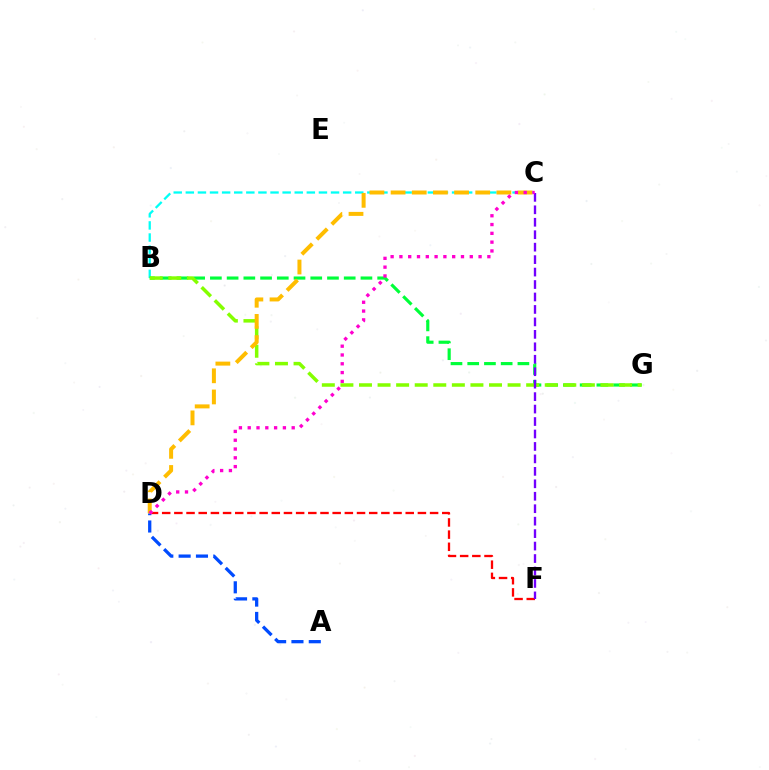{('B', 'C'): [{'color': '#00fff6', 'line_style': 'dashed', 'thickness': 1.64}], ('B', 'G'): [{'color': '#00ff39', 'line_style': 'dashed', 'thickness': 2.27}, {'color': '#84ff00', 'line_style': 'dashed', 'thickness': 2.52}], ('A', 'D'): [{'color': '#004bff', 'line_style': 'dashed', 'thickness': 2.35}], ('D', 'F'): [{'color': '#ff0000', 'line_style': 'dashed', 'thickness': 1.65}], ('C', 'D'): [{'color': '#ffbd00', 'line_style': 'dashed', 'thickness': 2.87}, {'color': '#ff00cf', 'line_style': 'dotted', 'thickness': 2.39}], ('C', 'F'): [{'color': '#7200ff', 'line_style': 'dashed', 'thickness': 1.69}]}